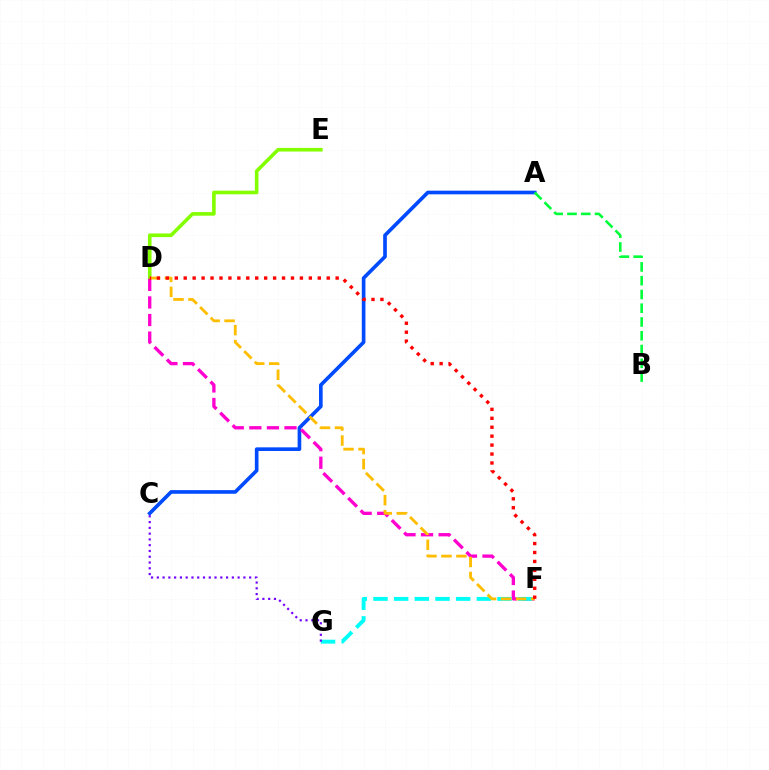{('D', 'E'): [{'color': '#84ff00', 'line_style': 'solid', 'thickness': 2.6}], ('A', 'C'): [{'color': '#004bff', 'line_style': 'solid', 'thickness': 2.63}], ('D', 'F'): [{'color': '#ff00cf', 'line_style': 'dashed', 'thickness': 2.39}, {'color': '#ffbd00', 'line_style': 'dashed', 'thickness': 2.04}, {'color': '#ff0000', 'line_style': 'dotted', 'thickness': 2.43}], ('A', 'B'): [{'color': '#00ff39', 'line_style': 'dashed', 'thickness': 1.87}], ('F', 'G'): [{'color': '#00fff6', 'line_style': 'dashed', 'thickness': 2.81}], ('C', 'G'): [{'color': '#7200ff', 'line_style': 'dotted', 'thickness': 1.57}]}